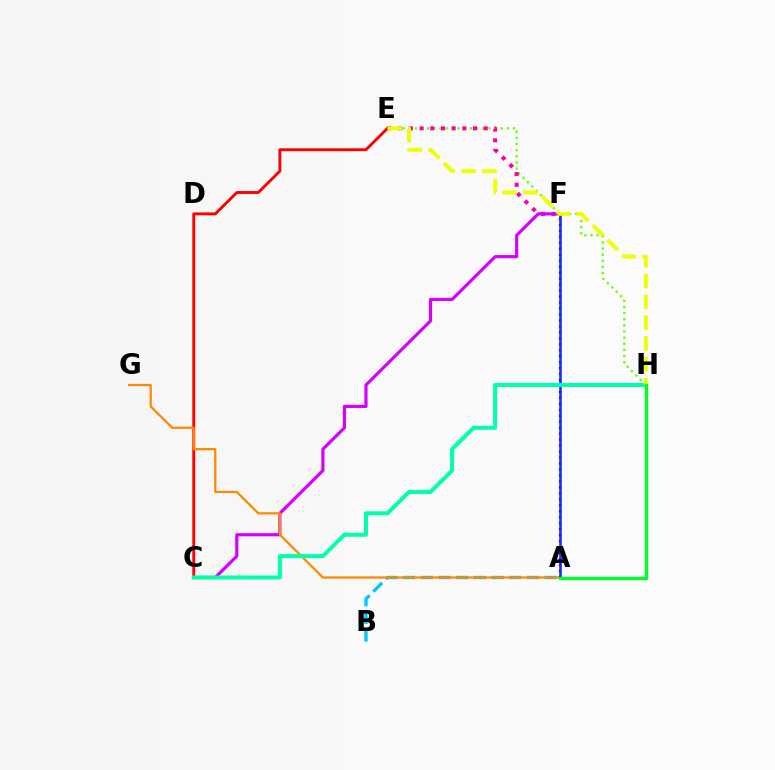{('E', 'H'): [{'color': '#66ff00', 'line_style': 'dotted', 'thickness': 1.67}, {'color': '#eeff00', 'line_style': 'dashed', 'thickness': 2.83}], ('E', 'F'): [{'color': '#ff00a0', 'line_style': 'dotted', 'thickness': 2.9}], ('A', 'B'): [{'color': '#00c7ff', 'line_style': 'dashed', 'thickness': 2.4}], ('C', 'F'): [{'color': '#d600ff', 'line_style': 'solid', 'thickness': 2.28}], ('A', 'F'): [{'color': '#003fff', 'line_style': 'solid', 'thickness': 1.88}, {'color': '#4f00ff', 'line_style': 'dotted', 'thickness': 1.62}], ('C', 'E'): [{'color': '#ff0000', 'line_style': 'solid', 'thickness': 2.09}], ('A', 'G'): [{'color': '#ff8800', 'line_style': 'solid', 'thickness': 1.62}], ('C', 'H'): [{'color': '#00ffaf', 'line_style': 'solid', 'thickness': 2.89}], ('A', 'H'): [{'color': '#00ff27', 'line_style': 'solid', 'thickness': 2.43}]}